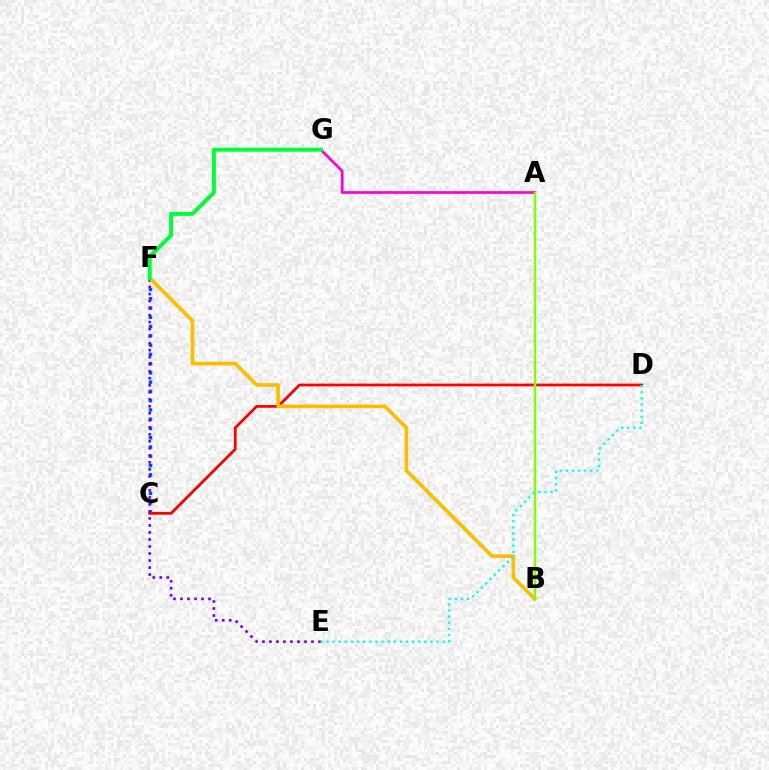{('A', 'G'): [{'color': '#ff00cf', 'line_style': 'solid', 'thickness': 1.94}], ('C', 'F'): [{'color': '#004bff', 'line_style': 'dotted', 'thickness': 2.52}], ('C', 'D'): [{'color': '#ff0000', 'line_style': 'solid', 'thickness': 1.99}], ('E', 'F'): [{'color': '#7200ff', 'line_style': 'dotted', 'thickness': 1.91}], ('B', 'F'): [{'color': '#ffbd00', 'line_style': 'solid', 'thickness': 2.64}], ('A', 'B'): [{'color': '#84ff00', 'line_style': 'solid', 'thickness': 1.7}], ('D', 'E'): [{'color': '#00fff6', 'line_style': 'dotted', 'thickness': 1.66}], ('F', 'G'): [{'color': '#00ff39', 'line_style': 'solid', 'thickness': 2.85}]}